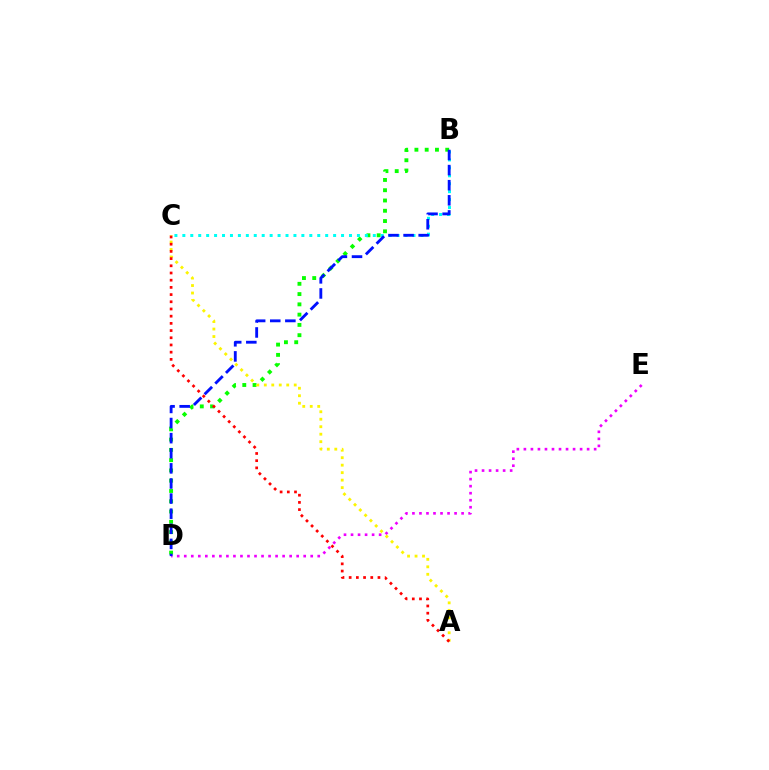{('D', 'E'): [{'color': '#ee00ff', 'line_style': 'dotted', 'thickness': 1.91}], ('B', 'D'): [{'color': '#08ff00', 'line_style': 'dotted', 'thickness': 2.79}, {'color': '#0010ff', 'line_style': 'dashed', 'thickness': 2.05}], ('B', 'C'): [{'color': '#00fff6', 'line_style': 'dotted', 'thickness': 2.16}], ('A', 'C'): [{'color': '#fcf500', 'line_style': 'dotted', 'thickness': 2.03}, {'color': '#ff0000', 'line_style': 'dotted', 'thickness': 1.96}]}